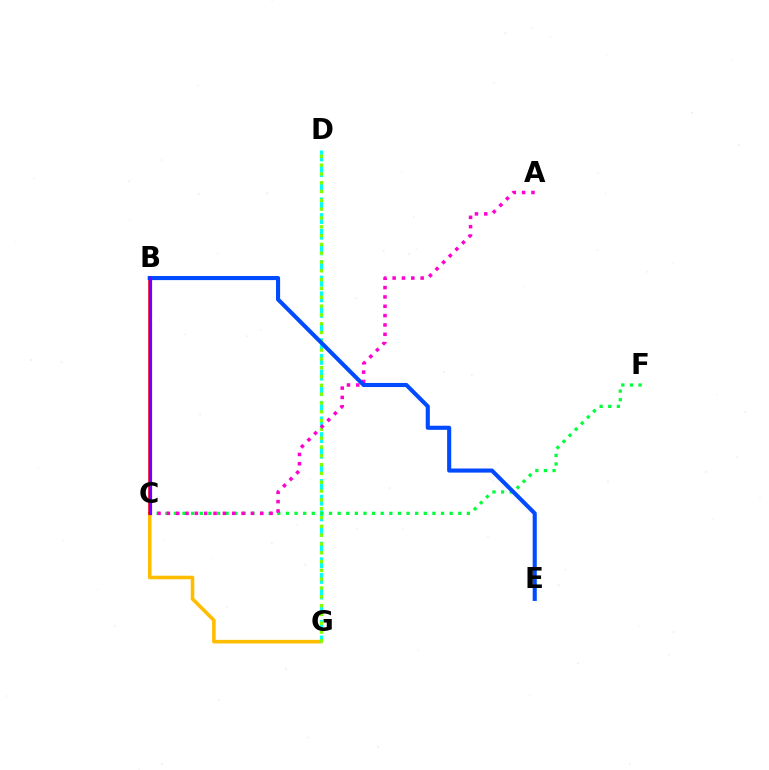{('C', 'G'): [{'color': '#ffbd00', 'line_style': 'solid', 'thickness': 2.58}], ('B', 'C'): [{'color': '#ff0000', 'line_style': 'solid', 'thickness': 2.56}, {'color': '#7200ff', 'line_style': 'solid', 'thickness': 2.3}], ('D', 'G'): [{'color': '#00fff6', 'line_style': 'dashed', 'thickness': 2.13}, {'color': '#84ff00', 'line_style': 'dotted', 'thickness': 2.39}], ('C', 'F'): [{'color': '#00ff39', 'line_style': 'dotted', 'thickness': 2.34}], ('A', 'C'): [{'color': '#ff00cf', 'line_style': 'dotted', 'thickness': 2.54}], ('B', 'E'): [{'color': '#004bff', 'line_style': 'solid', 'thickness': 2.94}]}